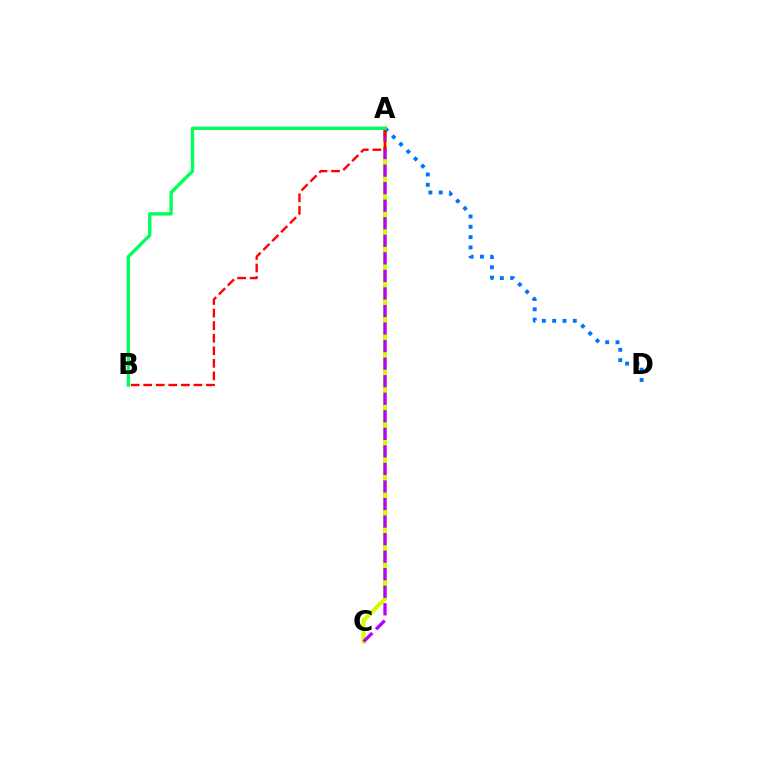{('A', 'C'): [{'color': '#d1ff00', 'line_style': 'solid', 'thickness': 2.95}, {'color': '#b900ff', 'line_style': 'dashed', 'thickness': 2.38}], ('A', 'D'): [{'color': '#0074ff', 'line_style': 'dotted', 'thickness': 2.8}], ('A', 'B'): [{'color': '#ff0000', 'line_style': 'dashed', 'thickness': 1.71}, {'color': '#00ff5c', 'line_style': 'solid', 'thickness': 2.41}]}